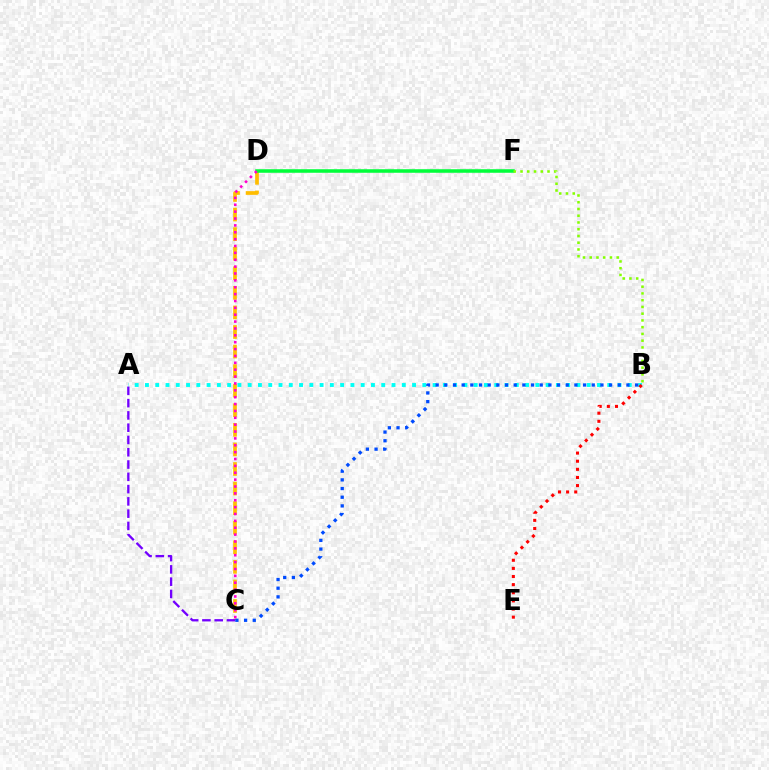{('A', 'B'): [{'color': '#00fff6', 'line_style': 'dotted', 'thickness': 2.79}], ('B', 'E'): [{'color': '#ff0000', 'line_style': 'dotted', 'thickness': 2.21}], ('C', 'D'): [{'color': '#ffbd00', 'line_style': 'dashed', 'thickness': 2.66}, {'color': '#ff00cf', 'line_style': 'dotted', 'thickness': 1.87}], ('A', 'C'): [{'color': '#7200ff', 'line_style': 'dashed', 'thickness': 1.67}], ('D', 'F'): [{'color': '#00ff39', 'line_style': 'solid', 'thickness': 2.55}], ('B', 'F'): [{'color': '#84ff00', 'line_style': 'dotted', 'thickness': 1.83}], ('B', 'C'): [{'color': '#004bff', 'line_style': 'dotted', 'thickness': 2.36}]}